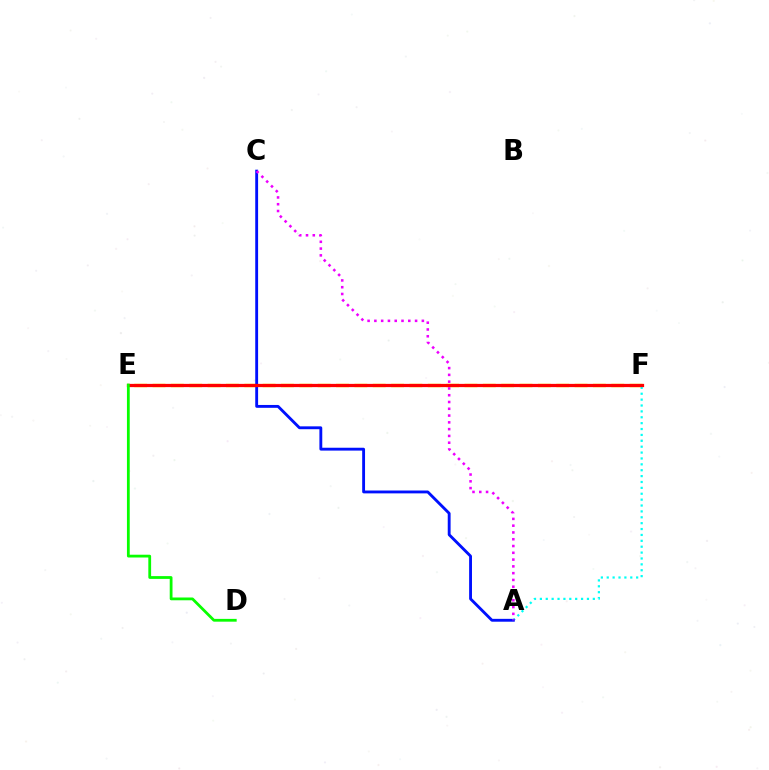{('E', 'F'): [{'color': '#fcf500', 'line_style': 'dashed', 'thickness': 2.49}, {'color': '#ff0000', 'line_style': 'solid', 'thickness': 2.33}], ('A', 'F'): [{'color': '#00fff6', 'line_style': 'dotted', 'thickness': 1.6}], ('A', 'C'): [{'color': '#0010ff', 'line_style': 'solid', 'thickness': 2.06}, {'color': '#ee00ff', 'line_style': 'dotted', 'thickness': 1.84}], ('D', 'E'): [{'color': '#08ff00', 'line_style': 'solid', 'thickness': 2.01}]}